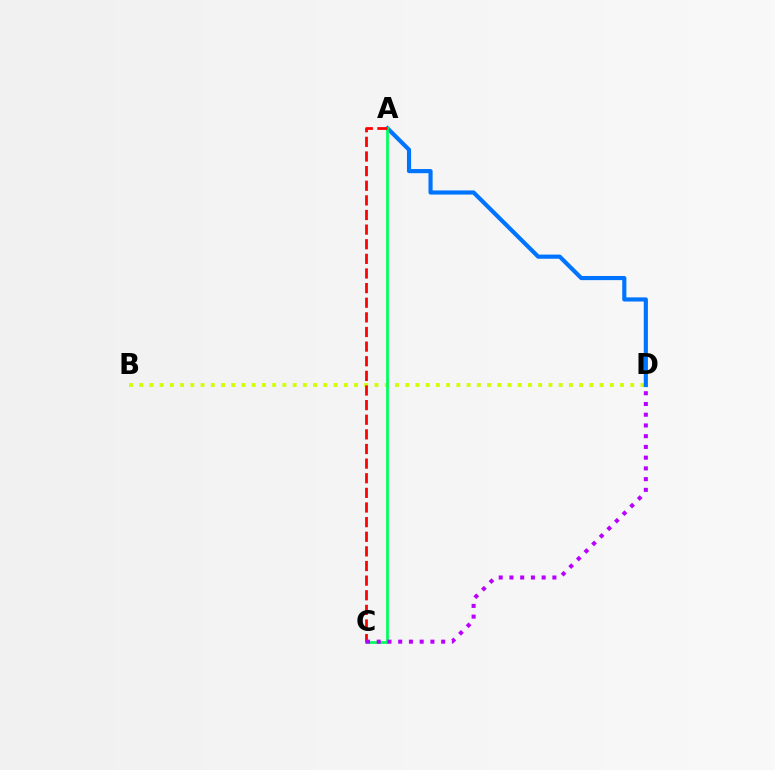{('B', 'D'): [{'color': '#d1ff00', 'line_style': 'dotted', 'thickness': 2.78}], ('A', 'D'): [{'color': '#0074ff', 'line_style': 'solid', 'thickness': 2.98}], ('A', 'C'): [{'color': '#00ff5c', 'line_style': 'solid', 'thickness': 1.97}, {'color': '#ff0000', 'line_style': 'dashed', 'thickness': 1.99}], ('C', 'D'): [{'color': '#b900ff', 'line_style': 'dotted', 'thickness': 2.92}]}